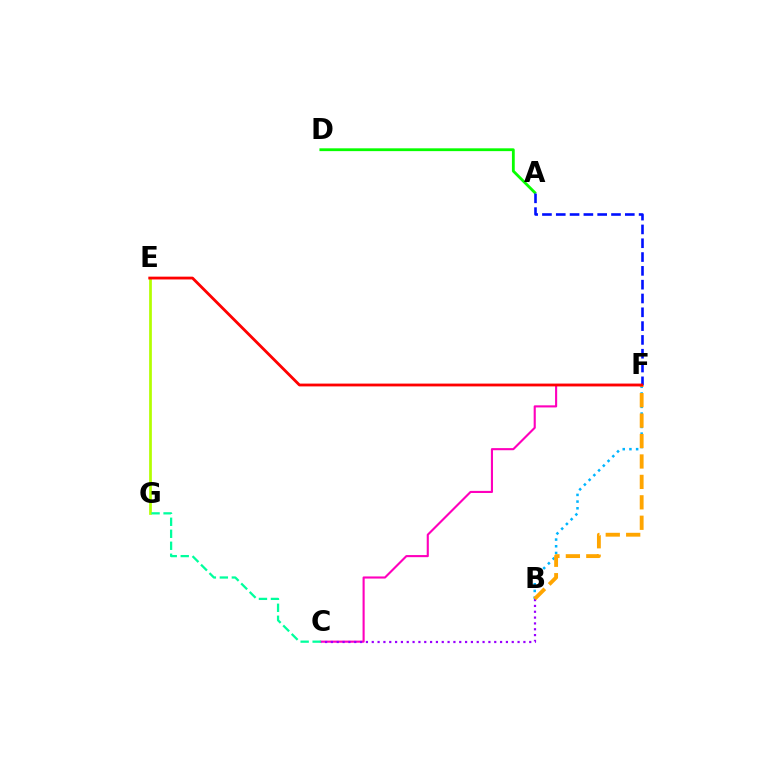{('C', 'F'): [{'color': '#ff00bd', 'line_style': 'solid', 'thickness': 1.52}], ('A', 'D'): [{'color': '#08ff00', 'line_style': 'solid', 'thickness': 2.02}], ('B', 'F'): [{'color': '#00b5ff', 'line_style': 'dotted', 'thickness': 1.82}, {'color': '#ffa500', 'line_style': 'dashed', 'thickness': 2.77}], ('E', 'G'): [{'color': '#b3ff00', 'line_style': 'solid', 'thickness': 1.96}], ('A', 'F'): [{'color': '#0010ff', 'line_style': 'dashed', 'thickness': 1.88}], ('B', 'C'): [{'color': '#9b00ff', 'line_style': 'dotted', 'thickness': 1.58}], ('E', 'F'): [{'color': '#ff0000', 'line_style': 'solid', 'thickness': 2.02}], ('C', 'G'): [{'color': '#00ff9d', 'line_style': 'dashed', 'thickness': 1.63}]}